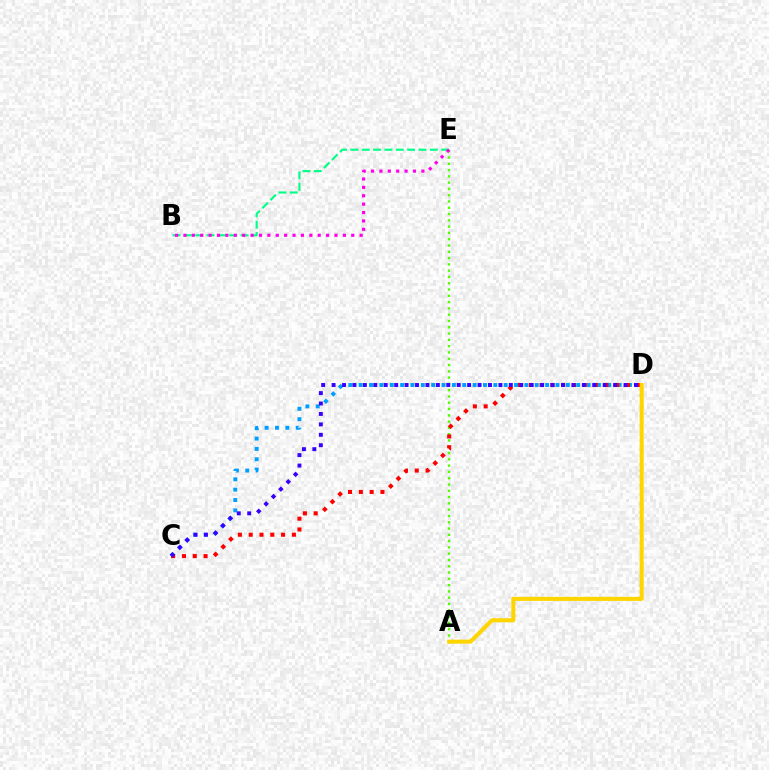{('C', 'D'): [{'color': '#009eff', 'line_style': 'dotted', 'thickness': 2.81}, {'color': '#ff0000', 'line_style': 'dotted', 'thickness': 2.93}, {'color': '#3700ff', 'line_style': 'dotted', 'thickness': 2.83}], ('B', 'E'): [{'color': '#00ff86', 'line_style': 'dashed', 'thickness': 1.54}, {'color': '#ff00ed', 'line_style': 'dotted', 'thickness': 2.28}], ('A', 'E'): [{'color': '#4fff00', 'line_style': 'dotted', 'thickness': 1.71}], ('A', 'D'): [{'color': '#ffd500', 'line_style': 'solid', 'thickness': 2.92}]}